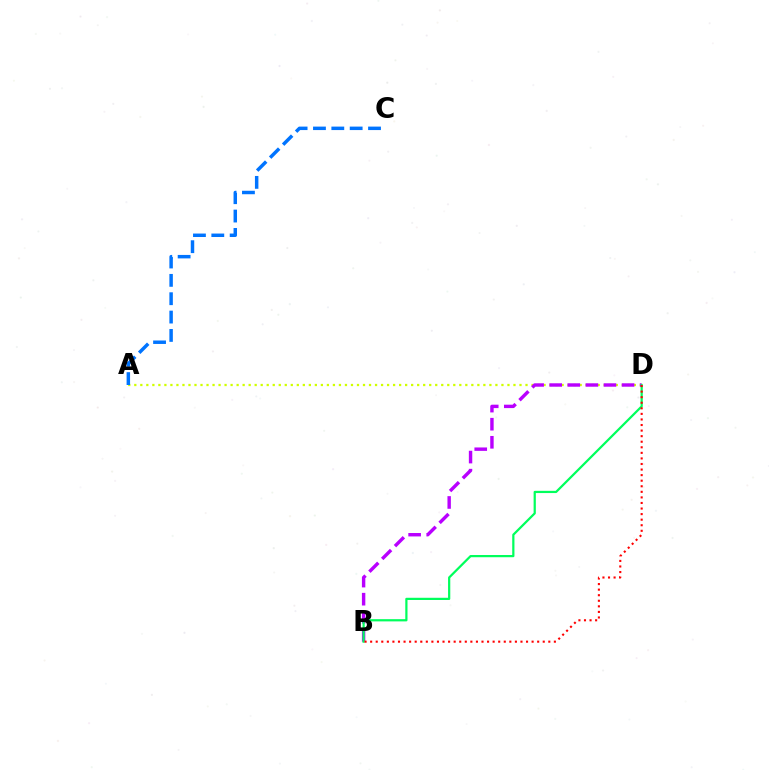{('A', 'D'): [{'color': '#d1ff00', 'line_style': 'dotted', 'thickness': 1.64}], ('B', 'D'): [{'color': '#b900ff', 'line_style': 'dashed', 'thickness': 2.46}, {'color': '#00ff5c', 'line_style': 'solid', 'thickness': 1.6}, {'color': '#ff0000', 'line_style': 'dotted', 'thickness': 1.51}], ('A', 'C'): [{'color': '#0074ff', 'line_style': 'dashed', 'thickness': 2.49}]}